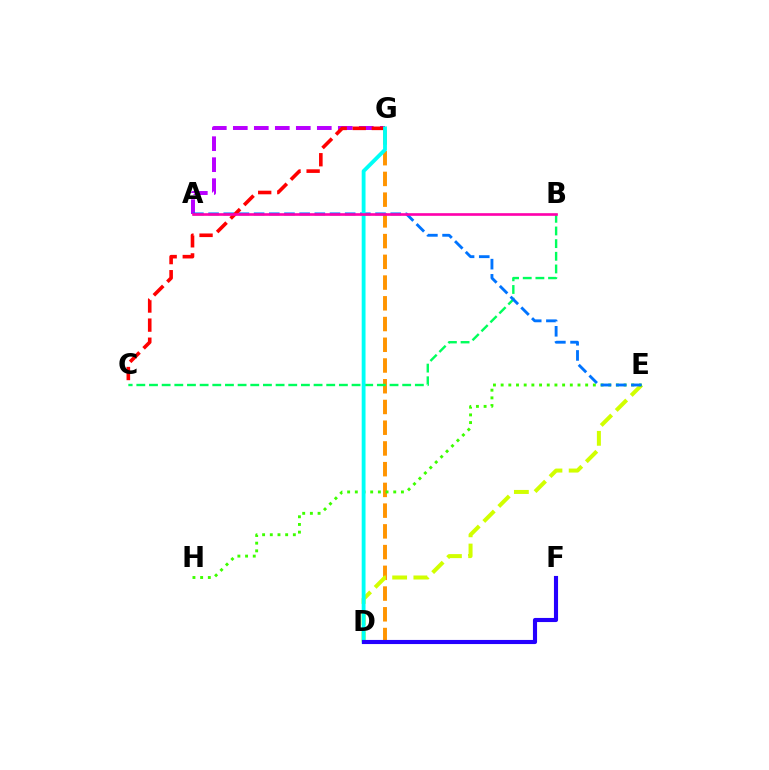{('D', 'G'): [{'color': '#ff9400', 'line_style': 'dashed', 'thickness': 2.82}, {'color': '#00fff6', 'line_style': 'solid', 'thickness': 2.76}], ('A', 'G'): [{'color': '#b900ff', 'line_style': 'dashed', 'thickness': 2.85}], ('D', 'E'): [{'color': '#d1ff00', 'line_style': 'dashed', 'thickness': 2.88}], ('B', 'C'): [{'color': '#00ff5c', 'line_style': 'dashed', 'thickness': 1.72}], ('E', 'H'): [{'color': '#3dff00', 'line_style': 'dotted', 'thickness': 2.09}], ('A', 'E'): [{'color': '#0074ff', 'line_style': 'dashed', 'thickness': 2.06}], ('C', 'G'): [{'color': '#ff0000', 'line_style': 'dashed', 'thickness': 2.59}], ('D', 'F'): [{'color': '#2500ff', 'line_style': 'solid', 'thickness': 2.96}], ('A', 'B'): [{'color': '#ff00ac', 'line_style': 'solid', 'thickness': 1.9}]}